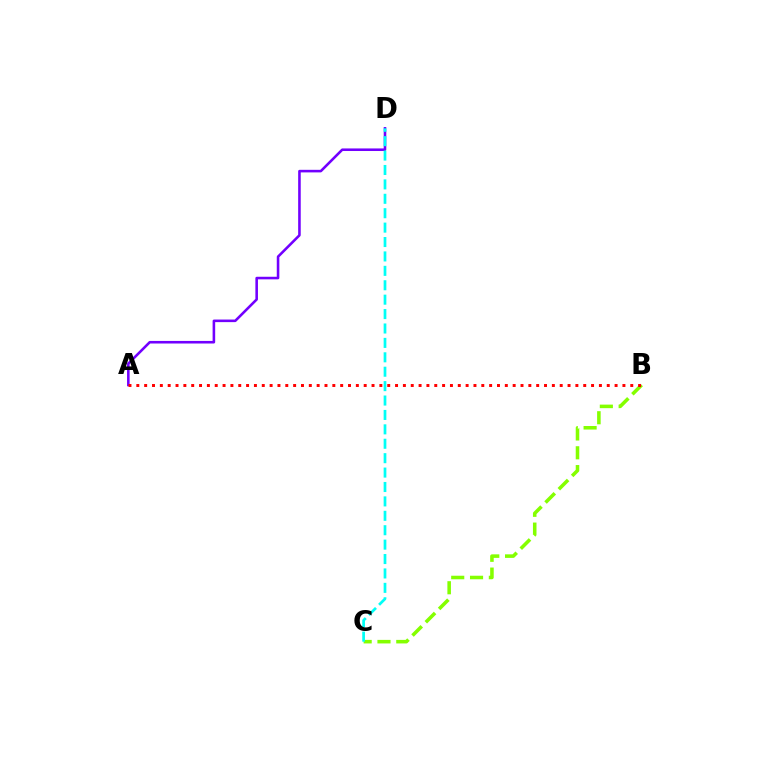{('B', 'C'): [{'color': '#84ff00', 'line_style': 'dashed', 'thickness': 2.56}], ('A', 'D'): [{'color': '#7200ff', 'line_style': 'solid', 'thickness': 1.86}], ('C', 'D'): [{'color': '#00fff6', 'line_style': 'dashed', 'thickness': 1.96}], ('A', 'B'): [{'color': '#ff0000', 'line_style': 'dotted', 'thickness': 2.13}]}